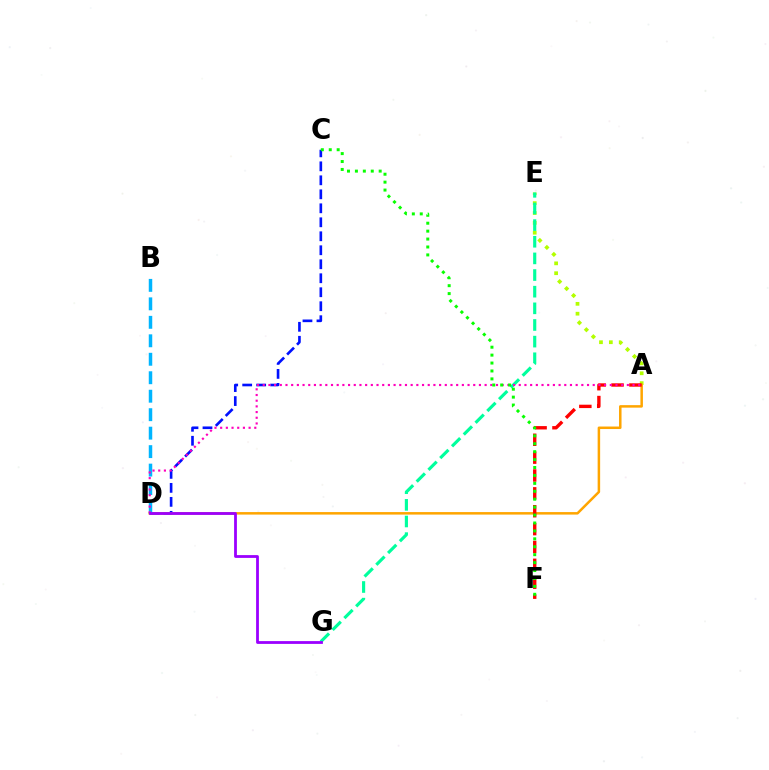{('A', 'E'): [{'color': '#b3ff00', 'line_style': 'dotted', 'thickness': 2.68}], ('C', 'D'): [{'color': '#0010ff', 'line_style': 'dashed', 'thickness': 1.9}], ('E', 'G'): [{'color': '#00ff9d', 'line_style': 'dashed', 'thickness': 2.26}], ('A', 'D'): [{'color': '#ffa500', 'line_style': 'solid', 'thickness': 1.8}, {'color': '#ff00bd', 'line_style': 'dotted', 'thickness': 1.55}], ('A', 'F'): [{'color': '#ff0000', 'line_style': 'dashed', 'thickness': 2.43}], ('B', 'D'): [{'color': '#00b5ff', 'line_style': 'dashed', 'thickness': 2.51}], ('C', 'F'): [{'color': '#08ff00', 'line_style': 'dotted', 'thickness': 2.15}], ('D', 'G'): [{'color': '#9b00ff', 'line_style': 'solid', 'thickness': 2.01}]}